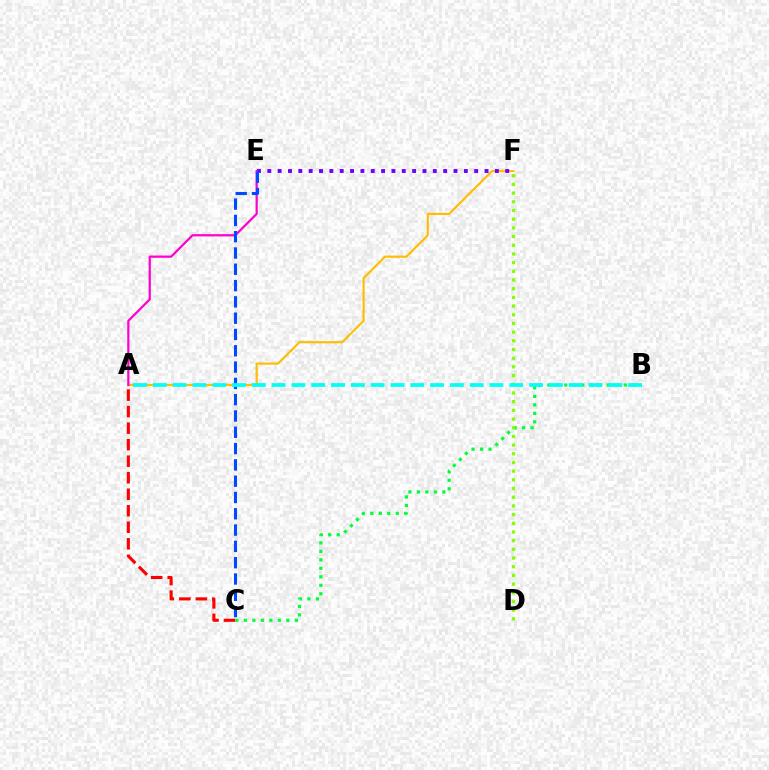{('A', 'C'): [{'color': '#ff0000', 'line_style': 'dashed', 'thickness': 2.24}], ('A', 'F'): [{'color': '#ffbd00', 'line_style': 'solid', 'thickness': 1.54}], ('E', 'F'): [{'color': '#7200ff', 'line_style': 'dotted', 'thickness': 2.81}], ('A', 'E'): [{'color': '#ff00cf', 'line_style': 'solid', 'thickness': 1.61}], ('C', 'E'): [{'color': '#004bff', 'line_style': 'dashed', 'thickness': 2.21}], ('B', 'C'): [{'color': '#00ff39', 'line_style': 'dotted', 'thickness': 2.31}], ('D', 'F'): [{'color': '#84ff00', 'line_style': 'dotted', 'thickness': 2.36}], ('A', 'B'): [{'color': '#00fff6', 'line_style': 'dashed', 'thickness': 2.69}]}